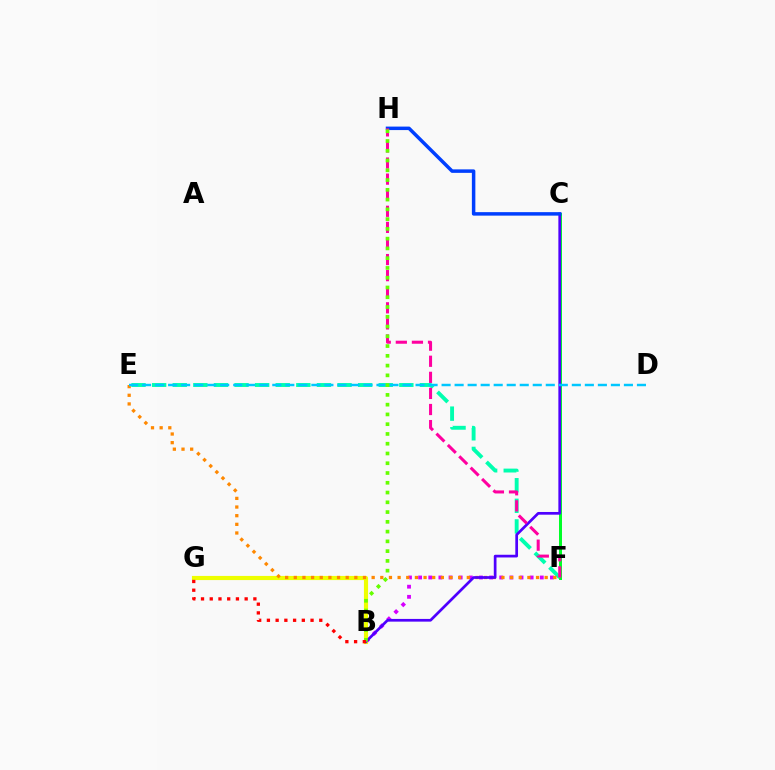{('C', 'F'): [{'color': '#00ff27', 'line_style': 'solid', 'thickness': 2.15}], ('B', 'F'): [{'color': '#d600ff', 'line_style': 'dotted', 'thickness': 2.75}], ('E', 'F'): [{'color': '#00ffaf', 'line_style': 'dashed', 'thickness': 2.8}, {'color': '#ff8800', 'line_style': 'dotted', 'thickness': 2.35}], ('B', 'G'): [{'color': '#eeff00', 'line_style': 'solid', 'thickness': 2.99}, {'color': '#ff0000', 'line_style': 'dotted', 'thickness': 2.37}], ('B', 'C'): [{'color': '#4f00ff', 'line_style': 'solid', 'thickness': 1.95}], ('C', 'H'): [{'color': '#003fff', 'line_style': 'solid', 'thickness': 2.51}], ('F', 'H'): [{'color': '#ff00a0', 'line_style': 'dashed', 'thickness': 2.19}], ('D', 'E'): [{'color': '#00c7ff', 'line_style': 'dashed', 'thickness': 1.77}], ('B', 'H'): [{'color': '#66ff00', 'line_style': 'dotted', 'thickness': 2.65}]}